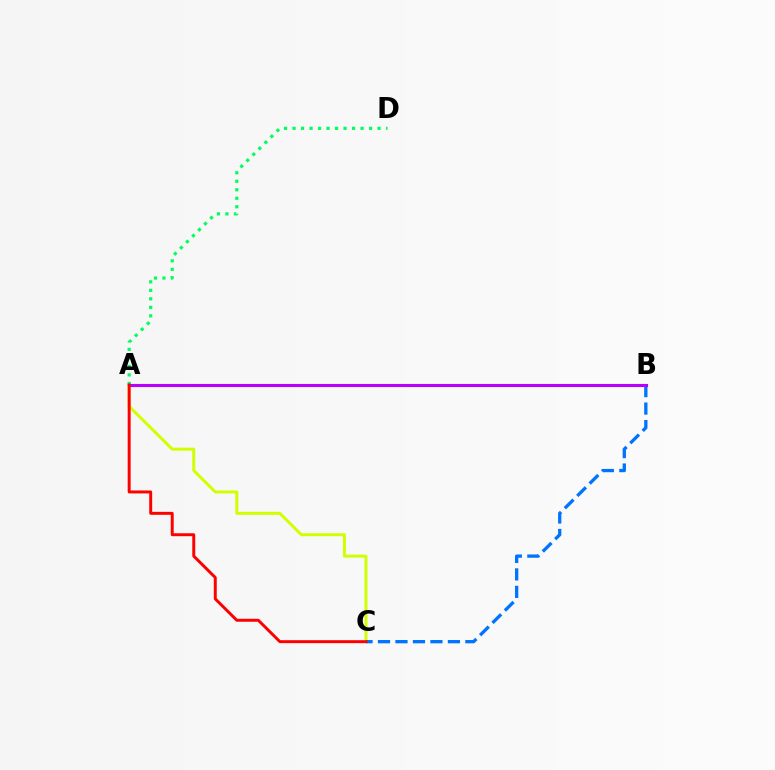{('A', 'C'): [{'color': '#d1ff00', 'line_style': 'solid', 'thickness': 2.14}, {'color': '#ff0000', 'line_style': 'solid', 'thickness': 2.13}], ('B', 'C'): [{'color': '#0074ff', 'line_style': 'dashed', 'thickness': 2.37}], ('A', 'D'): [{'color': '#00ff5c', 'line_style': 'dotted', 'thickness': 2.31}], ('A', 'B'): [{'color': '#b900ff', 'line_style': 'solid', 'thickness': 2.22}]}